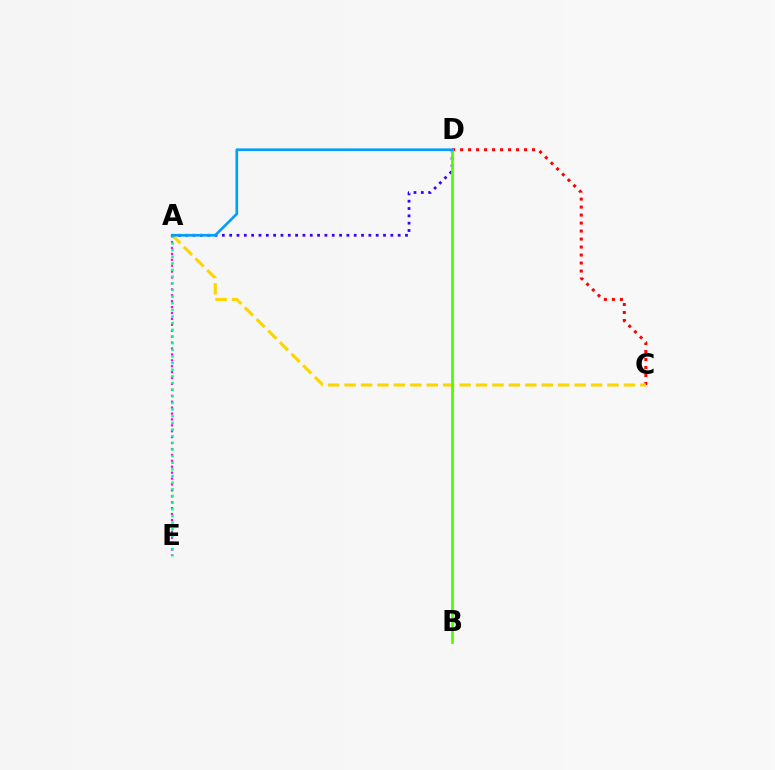{('C', 'D'): [{'color': '#ff0000', 'line_style': 'dotted', 'thickness': 2.17}], ('A', 'D'): [{'color': '#3700ff', 'line_style': 'dotted', 'thickness': 1.99}, {'color': '#009eff', 'line_style': 'solid', 'thickness': 1.91}], ('A', 'C'): [{'color': '#ffd500', 'line_style': 'dashed', 'thickness': 2.23}], ('A', 'E'): [{'color': '#ff00ed', 'line_style': 'dotted', 'thickness': 1.61}, {'color': '#00ff86', 'line_style': 'dotted', 'thickness': 1.81}], ('B', 'D'): [{'color': '#4fff00', 'line_style': 'solid', 'thickness': 2.01}]}